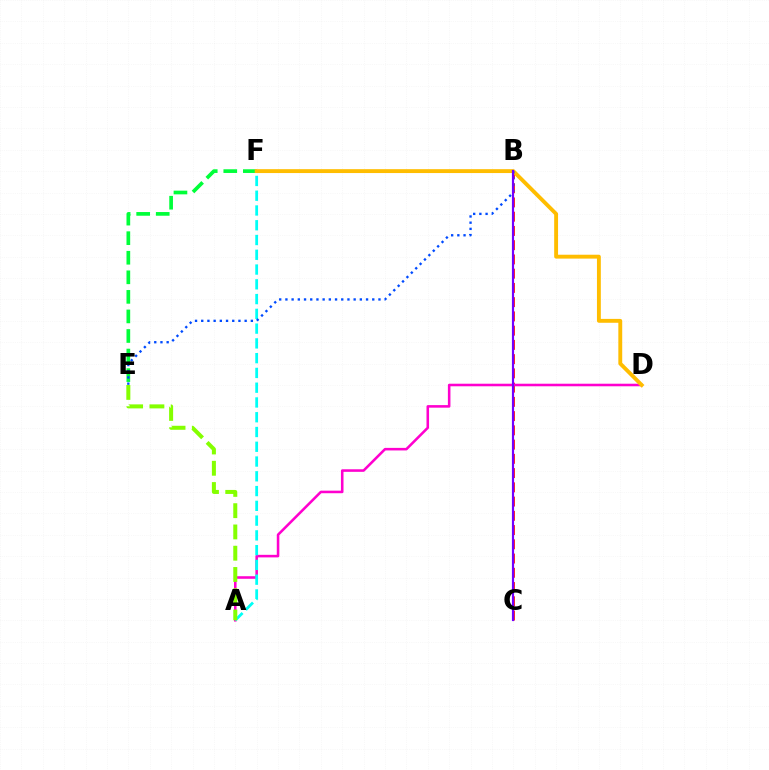{('E', 'F'): [{'color': '#00ff39', 'line_style': 'dashed', 'thickness': 2.66}], ('B', 'C'): [{'color': '#ff0000', 'line_style': 'dashed', 'thickness': 1.94}, {'color': '#7200ff', 'line_style': 'solid', 'thickness': 1.56}], ('A', 'D'): [{'color': '#ff00cf', 'line_style': 'solid', 'thickness': 1.85}], ('A', 'F'): [{'color': '#00fff6', 'line_style': 'dashed', 'thickness': 2.01}], ('A', 'E'): [{'color': '#84ff00', 'line_style': 'dashed', 'thickness': 2.89}], ('D', 'F'): [{'color': '#ffbd00', 'line_style': 'solid', 'thickness': 2.79}], ('B', 'E'): [{'color': '#004bff', 'line_style': 'dotted', 'thickness': 1.69}]}